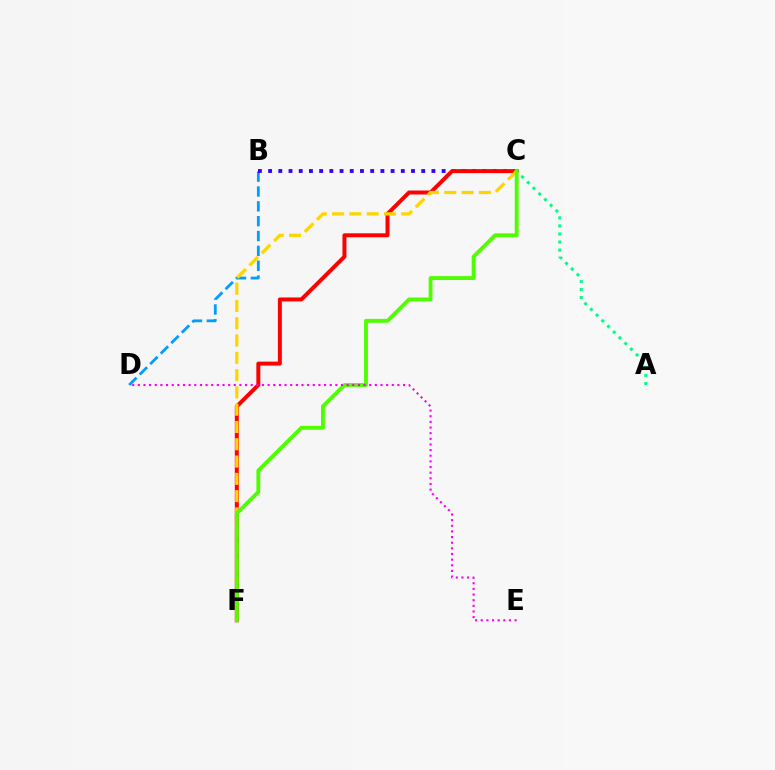{('B', 'D'): [{'color': '#009eff', 'line_style': 'dashed', 'thickness': 2.02}], ('B', 'C'): [{'color': '#3700ff', 'line_style': 'dotted', 'thickness': 2.77}], ('C', 'F'): [{'color': '#ff0000', 'line_style': 'solid', 'thickness': 2.86}, {'color': '#ffd500', 'line_style': 'dashed', 'thickness': 2.35}, {'color': '#4fff00', 'line_style': 'solid', 'thickness': 2.78}], ('A', 'C'): [{'color': '#00ff86', 'line_style': 'dotted', 'thickness': 2.19}], ('D', 'E'): [{'color': '#ff00ed', 'line_style': 'dotted', 'thickness': 1.53}]}